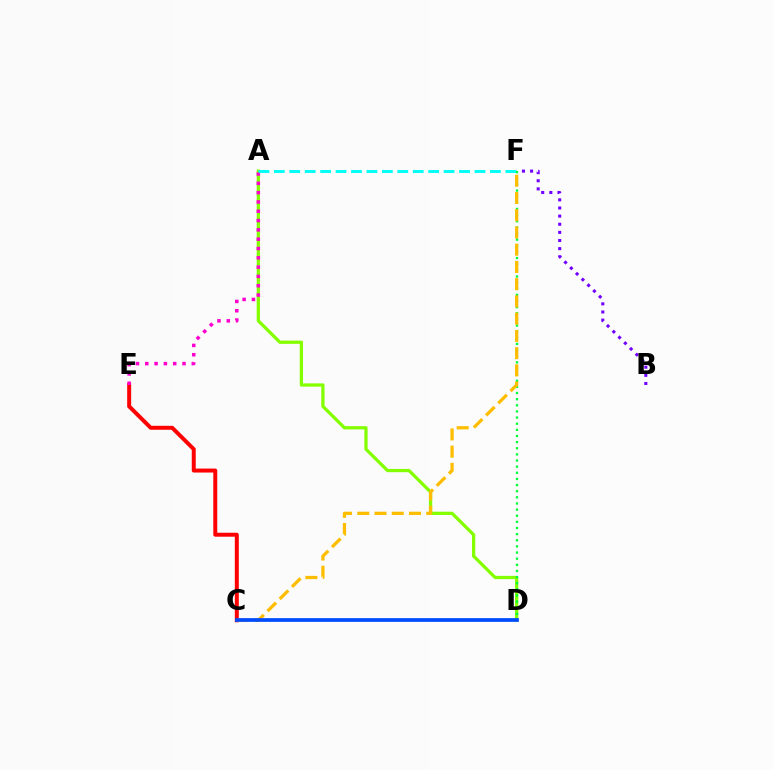{('A', 'D'): [{'color': '#84ff00', 'line_style': 'solid', 'thickness': 2.35}], ('C', 'E'): [{'color': '#ff0000', 'line_style': 'solid', 'thickness': 2.86}], ('A', 'E'): [{'color': '#ff00cf', 'line_style': 'dotted', 'thickness': 2.53}], ('B', 'F'): [{'color': '#7200ff', 'line_style': 'dotted', 'thickness': 2.21}], ('A', 'F'): [{'color': '#00fff6', 'line_style': 'dashed', 'thickness': 2.1}], ('D', 'F'): [{'color': '#00ff39', 'line_style': 'dotted', 'thickness': 1.67}], ('C', 'F'): [{'color': '#ffbd00', 'line_style': 'dashed', 'thickness': 2.34}], ('C', 'D'): [{'color': '#004bff', 'line_style': 'solid', 'thickness': 2.68}]}